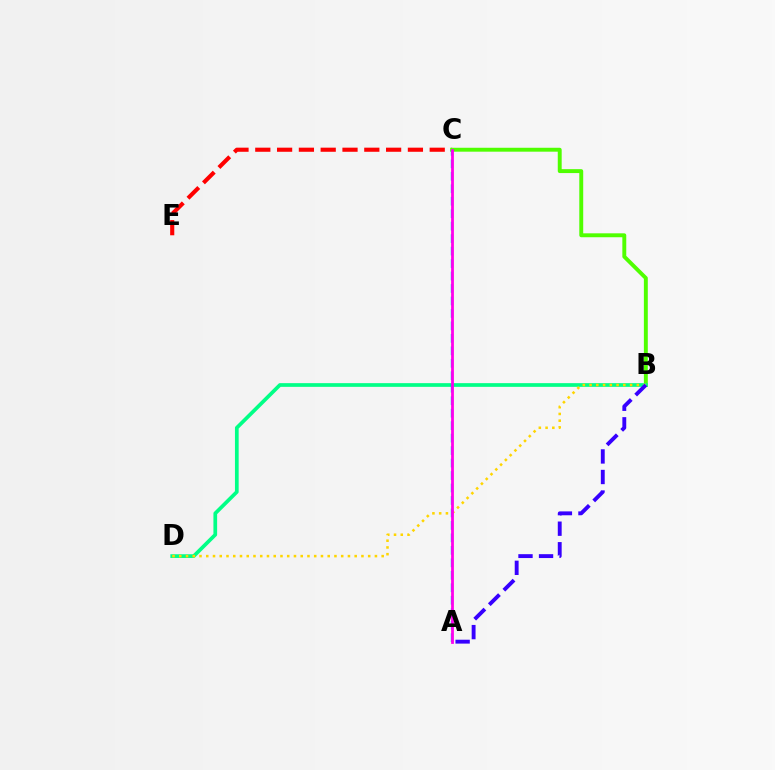{('C', 'E'): [{'color': '#ff0000', 'line_style': 'dashed', 'thickness': 2.96}], ('B', 'C'): [{'color': '#4fff00', 'line_style': 'solid', 'thickness': 2.82}], ('B', 'D'): [{'color': '#00ff86', 'line_style': 'solid', 'thickness': 2.67}, {'color': '#ffd500', 'line_style': 'dotted', 'thickness': 1.83}], ('A', 'C'): [{'color': '#009eff', 'line_style': 'dashed', 'thickness': 1.69}, {'color': '#ff00ed', 'line_style': 'solid', 'thickness': 2.0}], ('A', 'B'): [{'color': '#3700ff', 'line_style': 'dashed', 'thickness': 2.79}]}